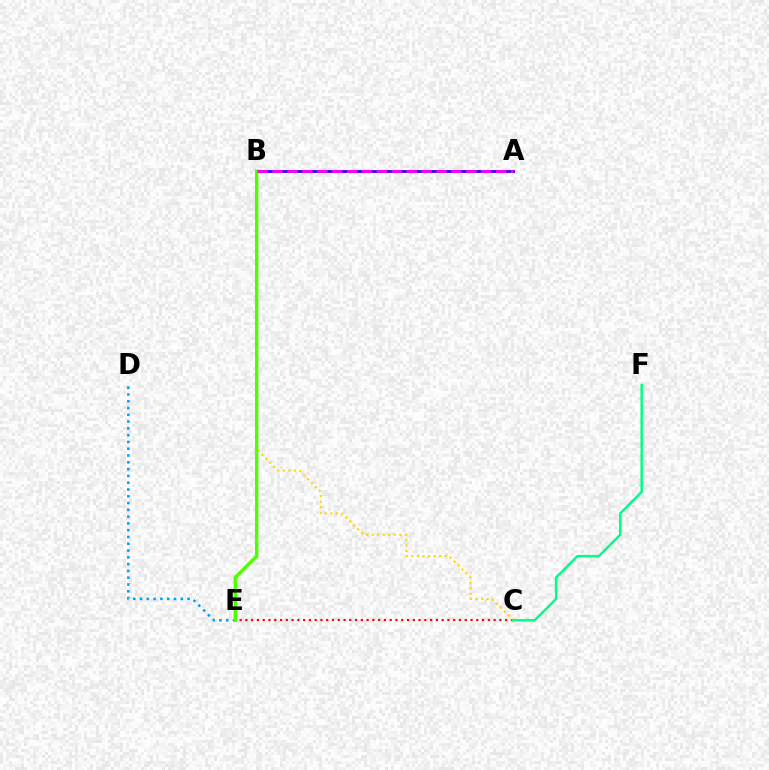{('C', 'E'): [{'color': '#ff0000', 'line_style': 'dotted', 'thickness': 1.57}], ('D', 'E'): [{'color': '#009eff', 'line_style': 'dotted', 'thickness': 1.84}], ('A', 'B'): [{'color': '#3700ff', 'line_style': 'solid', 'thickness': 2.03}, {'color': '#ff00ed', 'line_style': 'dashed', 'thickness': 2.02}], ('B', 'C'): [{'color': '#ffd500', 'line_style': 'dotted', 'thickness': 1.51}], ('B', 'E'): [{'color': '#4fff00', 'line_style': 'solid', 'thickness': 2.44}], ('C', 'F'): [{'color': '#00ff86', 'line_style': 'solid', 'thickness': 1.78}]}